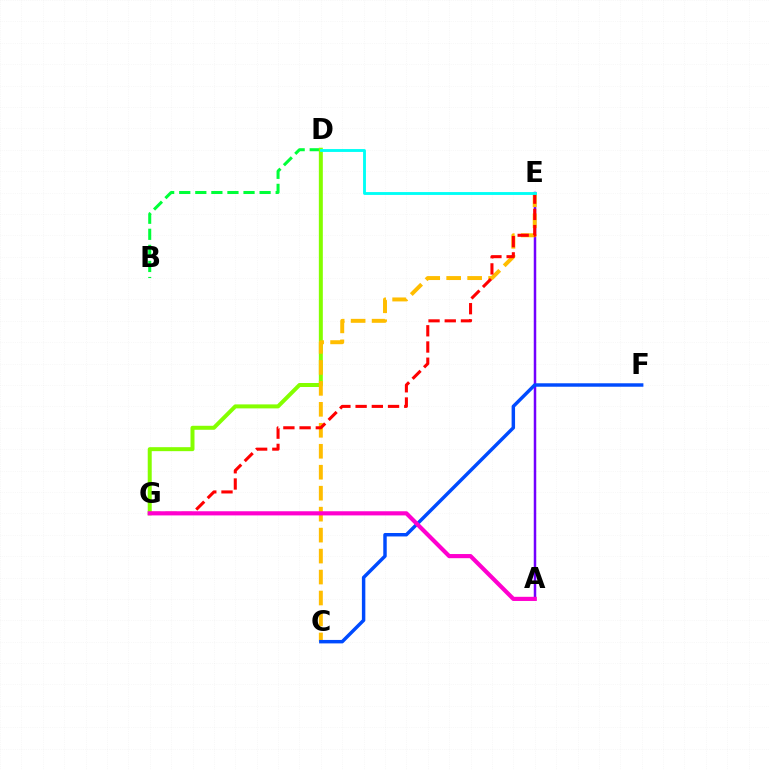{('B', 'D'): [{'color': '#00ff39', 'line_style': 'dashed', 'thickness': 2.18}], ('A', 'E'): [{'color': '#7200ff', 'line_style': 'solid', 'thickness': 1.8}], ('D', 'G'): [{'color': '#84ff00', 'line_style': 'solid', 'thickness': 2.87}], ('C', 'E'): [{'color': '#ffbd00', 'line_style': 'dashed', 'thickness': 2.85}], ('E', 'G'): [{'color': '#ff0000', 'line_style': 'dashed', 'thickness': 2.2}], ('D', 'E'): [{'color': '#00fff6', 'line_style': 'solid', 'thickness': 2.07}], ('C', 'F'): [{'color': '#004bff', 'line_style': 'solid', 'thickness': 2.49}], ('A', 'G'): [{'color': '#ff00cf', 'line_style': 'solid', 'thickness': 2.99}]}